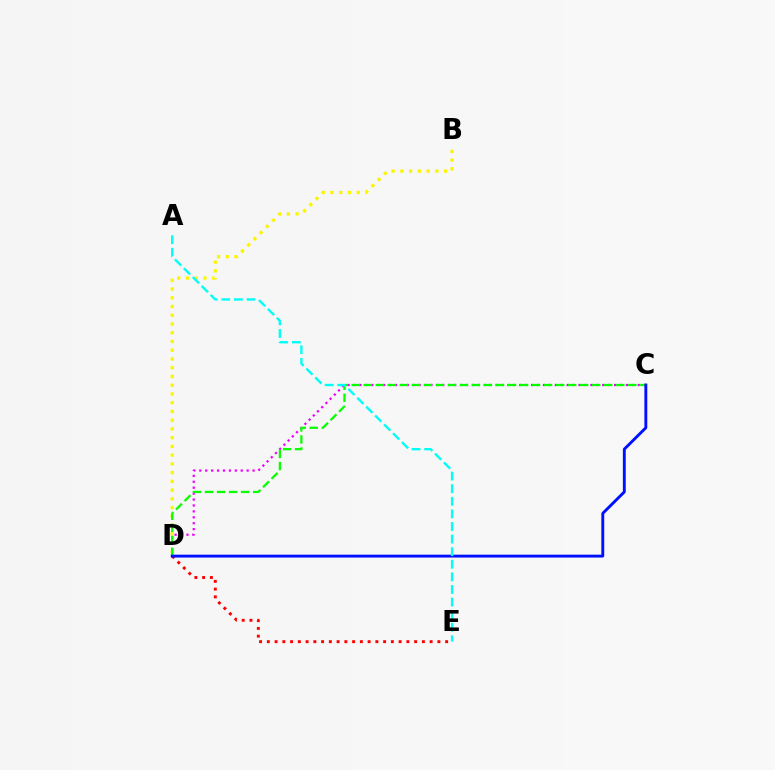{('C', 'D'): [{'color': '#ee00ff', 'line_style': 'dotted', 'thickness': 1.61}, {'color': '#08ff00', 'line_style': 'dashed', 'thickness': 1.63}, {'color': '#0010ff', 'line_style': 'solid', 'thickness': 2.08}], ('B', 'D'): [{'color': '#fcf500', 'line_style': 'dotted', 'thickness': 2.38}], ('D', 'E'): [{'color': '#ff0000', 'line_style': 'dotted', 'thickness': 2.11}], ('A', 'E'): [{'color': '#00fff6', 'line_style': 'dashed', 'thickness': 1.71}]}